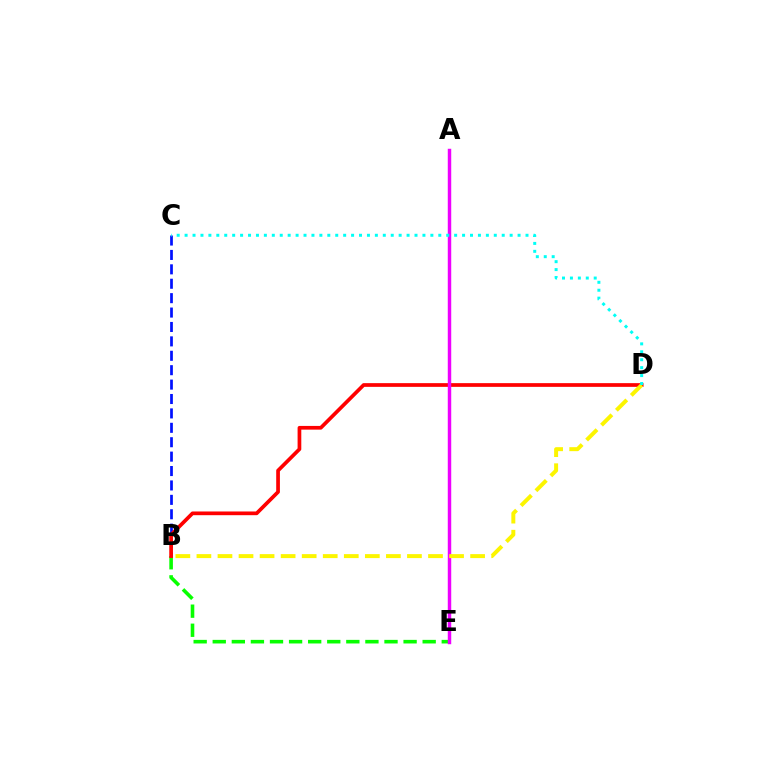{('B', 'C'): [{'color': '#0010ff', 'line_style': 'dashed', 'thickness': 1.96}], ('B', 'E'): [{'color': '#08ff00', 'line_style': 'dashed', 'thickness': 2.59}], ('B', 'D'): [{'color': '#ff0000', 'line_style': 'solid', 'thickness': 2.67}, {'color': '#fcf500', 'line_style': 'dashed', 'thickness': 2.86}], ('A', 'E'): [{'color': '#ee00ff', 'line_style': 'solid', 'thickness': 2.49}], ('C', 'D'): [{'color': '#00fff6', 'line_style': 'dotted', 'thickness': 2.15}]}